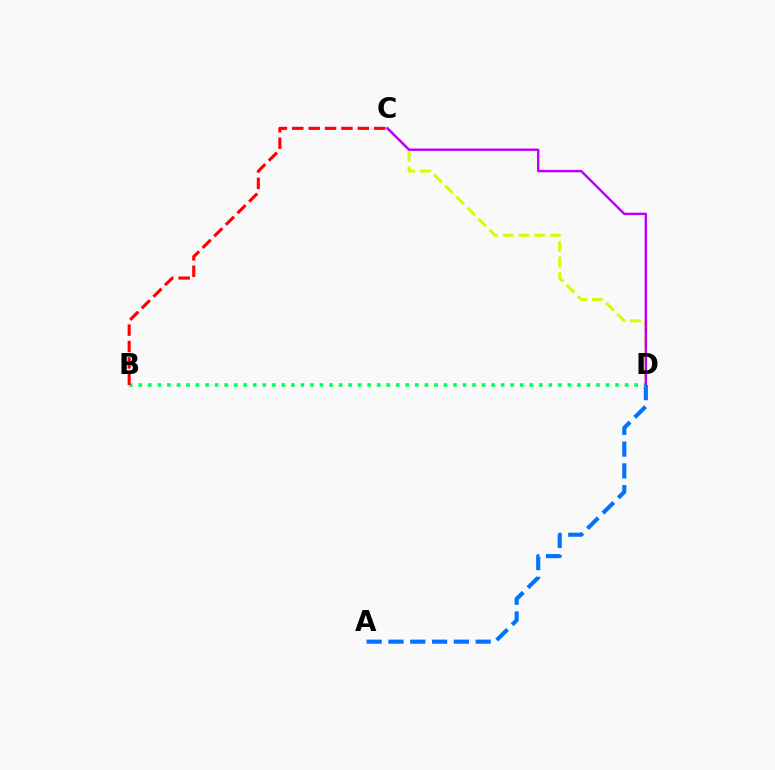{('A', 'D'): [{'color': '#0074ff', 'line_style': 'dashed', 'thickness': 2.96}], ('C', 'D'): [{'color': '#d1ff00', 'line_style': 'dashed', 'thickness': 2.12}, {'color': '#b900ff', 'line_style': 'solid', 'thickness': 1.73}], ('B', 'D'): [{'color': '#00ff5c', 'line_style': 'dotted', 'thickness': 2.59}], ('B', 'C'): [{'color': '#ff0000', 'line_style': 'dashed', 'thickness': 2.23}]}